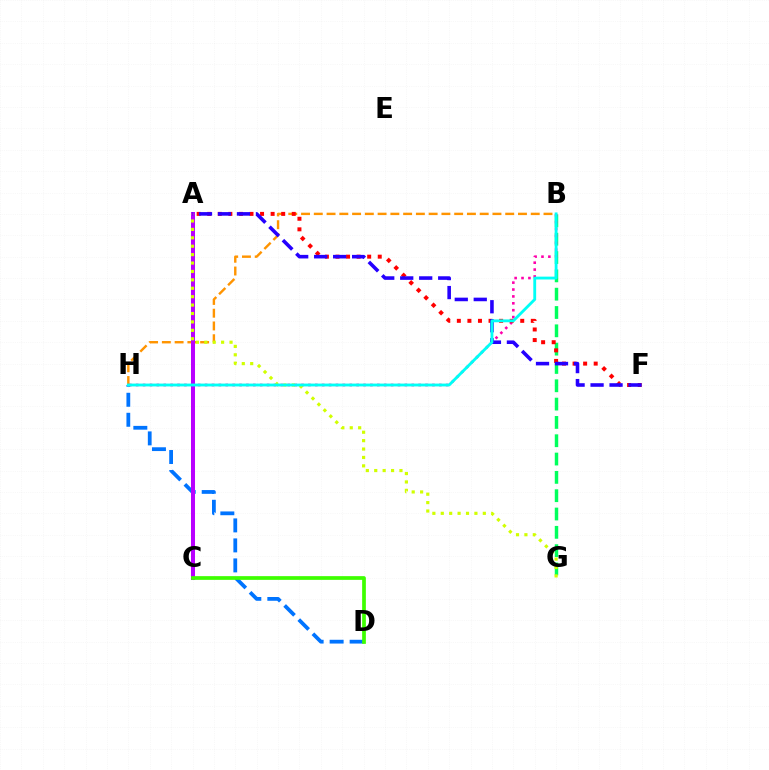{('B', 'H'): [{'color': '#ff9400', 'line_style': 'dashed', 'thickness': 1.73}, {'color': '#ff00ac', 'line_style': 'dotted', 'thickness': 1.87}, {'color': '#00fff6', 'line_style': 'solid', 'thickness': 2.05}], ('D', 'H'): [{'color': '#0074ff', 'line_style': 'dashed', 'thickness': 2.72}], ('B', 'G'): [{'color': '#00ff5c', 'line_style': 'dashed', 'thickness': 2.49}], ('A', 'C'): [{'color': '#b900ff', 'line_style': 'solid', 'thickness': 2.89}], ('A', 'F'): [{'color': '#ff0000', 'line_style': 'dotted', 'thickness': 2.87}, {'color': '#2500ff', 'line_style': 'dashed', 'thickness': 2.58}], ('C', 'D'): [{'color': '#3dff00', 'line_style': 'solid', 'thickness': 2.67}], ('A', 'G'): [{'color': '#d1ff00', 'line_style': 'dotted', 'thickness': 2.28}]}